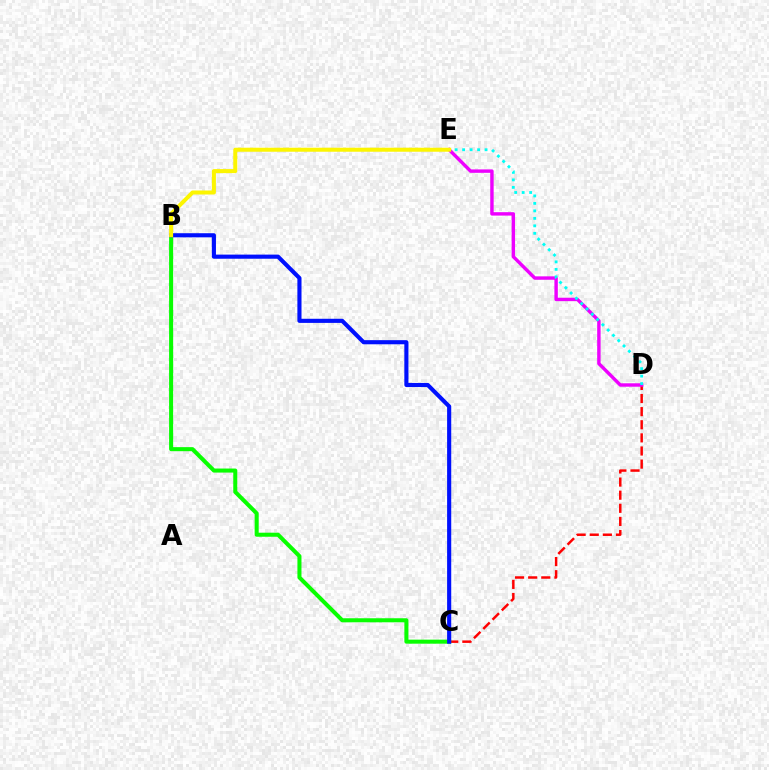{('C', 'D'): [{'color': '#ff0000', 'line_style': 'dashed', 'thickness': 1.78}], ('D', 'E'): [{'color': '#ee00ff', 'line_style': 'solid', 'thickness': 2.46}, {'color': '#00fff6', 'line_style': 'dotted', 'thickness': 2.03}], ('B', 'C'): [{'color': '#08ff00', 'line_style': 'solid', 'thickness': 2.91}, {'color': '#0010ff', 'line_style': 'solid', 'thickness': 2.97}], ('B', 'E'): [{'color': '#fcf500', 'line_style': 'solid', 'thickness': 2.9}]}